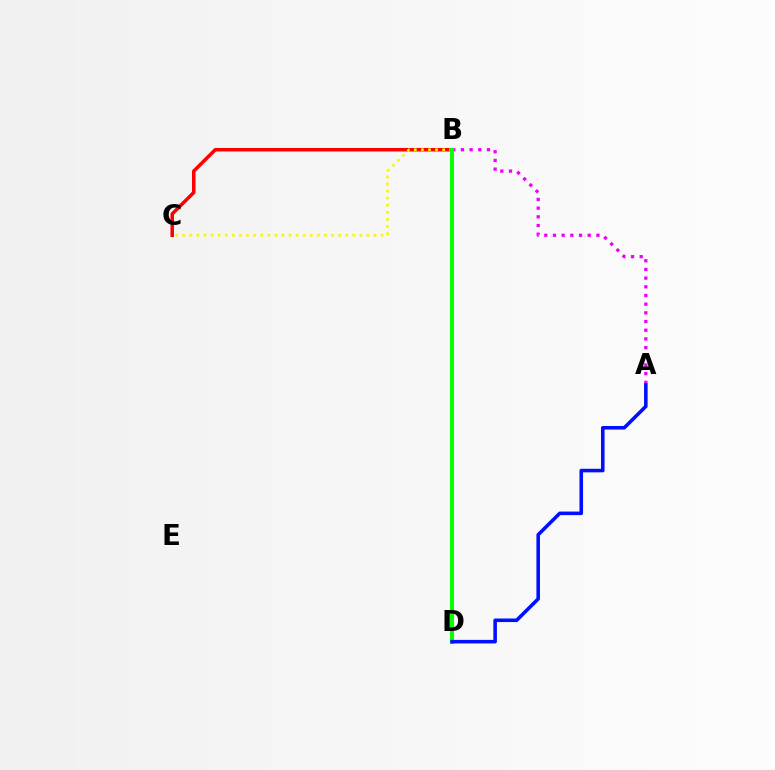{('B', 'D'): [{'color': '#00fff6', 'line_style': 'solid', 'thickness': 1.82}, {'color': '#08ff00', 'line_style': 'solid', 'thickness': 2.85}], ('B', 'C'): [{'color': '#ff0000', 'line_style': 'solid', 'thickness': 2.53}, {'color': '#fcf500', 'line_style': 'dotted', 'thickness': 1.92}], ('A', 'B'): [{'color': '#ee00ff', 'line_style': 'dotted', 'thickness': 2.36}], ('A', 'D'): [{'color': '#0010ff', 'line_style': 'solid', 'thickness': 2.57}]}